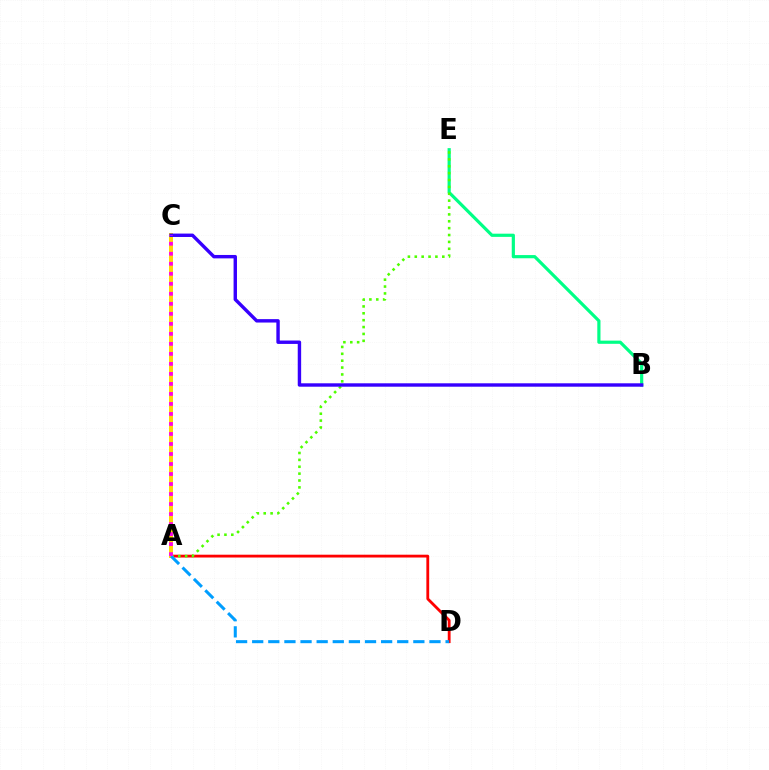{('A', 'D'): [{'color': '#ff0000', 'line_style': 'solid', 'thickness': 2.03}, {'color': '#009eff', 'line_style': 'dashed', 'thickness': 2.19}], ('B', 'E'): [{'color': '#00ff86', 'line_style': 'solid', 'thickness': 2.29}], ('A', 'C'): [{'color': '#ffd500', 'line_style': 'solid', 'thickness': 2.84}, {'color': '#ff00ed', 'line_style': 'dotted', 'thickness': 2.72}], ('A', 'E'): [{'color': '#4fff00', 'line_style': 'dotted', 'thickness': 1.87}], ('B', 'C'): [{'color': '#3700ff', 'line_style': 'solid', 'thickness': 2.45}]}